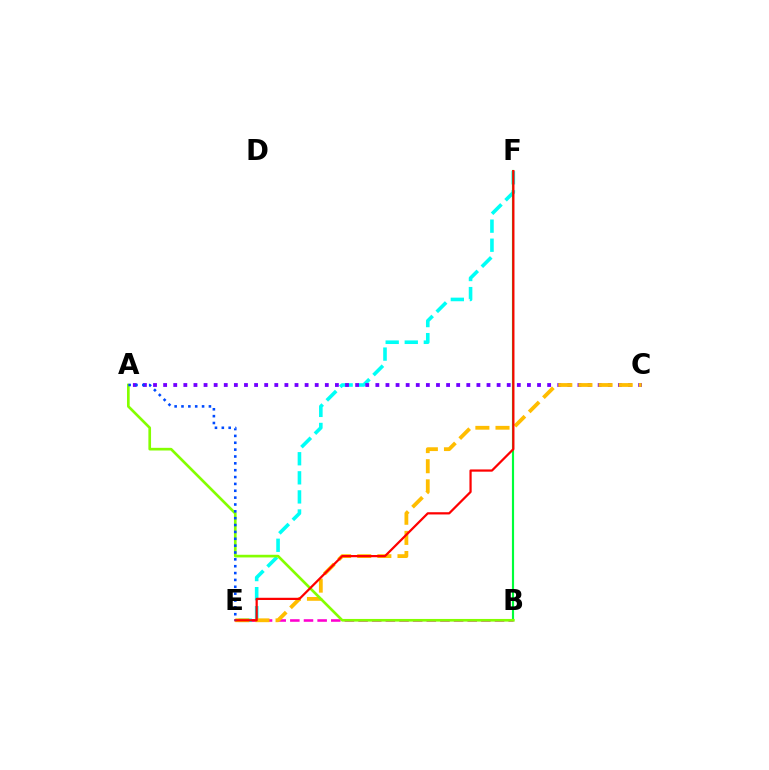{('B', 'E'): [{'color': '#ff00cf', 'line_style': 'dashed', 'thickness': 1.85}], ('E', 'F'): [{'color': '#00fff6', 'line_style': 'dashed', 'thickness': 2.59}, {'color': '#ff0000', 'line_style': 'solid', 'thickness': 1.61}], ('B', 'F'): [{'color': '#00ff39', 'line_style': 'solid', 'thickness': 1.55}], ('A', 'C'): [{'color': '#7200ff', 'line_style': 'dotted', 'thickness': 2.75}], ('C', 'E'): [{'color': '#ffbd00', 'line_style': 'dashed', 'thickness': 2.73}], ('A', 'B'): [{'color': '#84ff00', 'line_style': 'solid', 'thickness': 1.92}], ('A', 'E'): [{'color': '#004bff', 'line_style': 'dotted', 'thickness': 1.86}]}